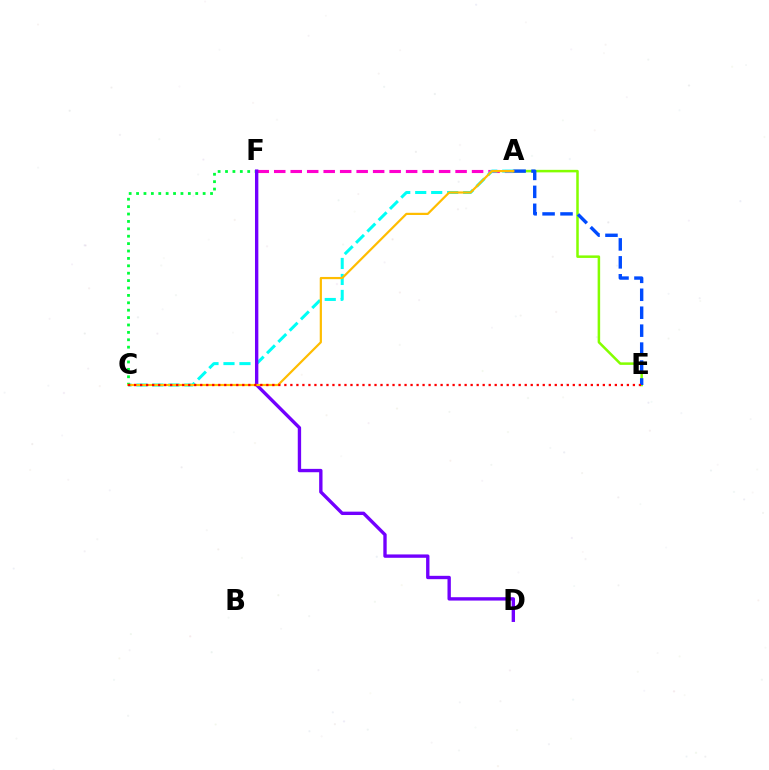{('A', 'F'): [{'color': '#ff00cf', 'line_style': 'dashed', 'thickness': 2.24}], ('A', 'C'): [{'color': '#00fff6', 'line_style': 'dashed', 'thickness': 2.17}, {'color': '#ffbd00', 'line_style': 'solid', 'thickness': 1.59}], ('C', 'F'): [{'color': '#00ff39', 'line_style': 'dotted', 'thickness': 2.01}], ('D', 'F'): [{'color': '#7200ff', 'line_style': 'solid', 'thickness': 2.42}], ('A', 'E'): [{'color': '#84ff00', 'line_style': 'solid', 'thickness': 1.82}, {'color': '#004bff', 'line_style': 'dashed', 'thickness': 2.44}], ('C', 'E'): [{'color': '#ff0000', 'line_style': 'dotted', 'thickness': 1.63}]}